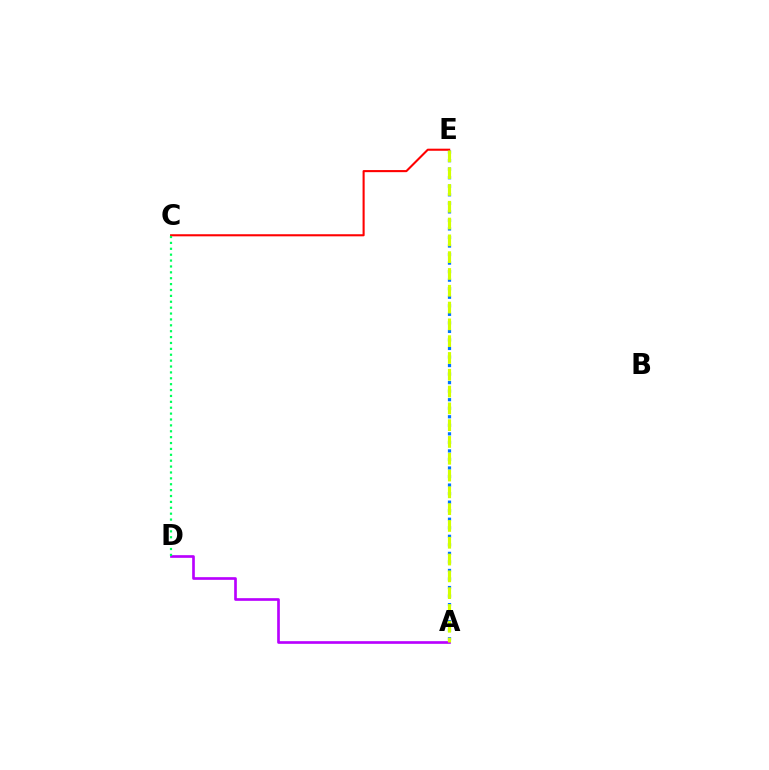{('A', 'D'): [{'color': '#b900ff', 'line_style': 'solid', 'thickness': 1.92}], ('A', 'E'): [{'color': '#0074ff', 'line_style': 'dotted', 'thickness': 2.32}, {'color': '#d1ff00', 'line_style': 'dashed', 'thickness': 2.28}], ('C', 'E'): [{'color': '#ff0000', 'line_style': 'solid', 'thickness': 1.5}], ('C', 'D'): [{'color': '#00ff5c', 'line_style': 'dotted', 'thickness': 1.6}]}